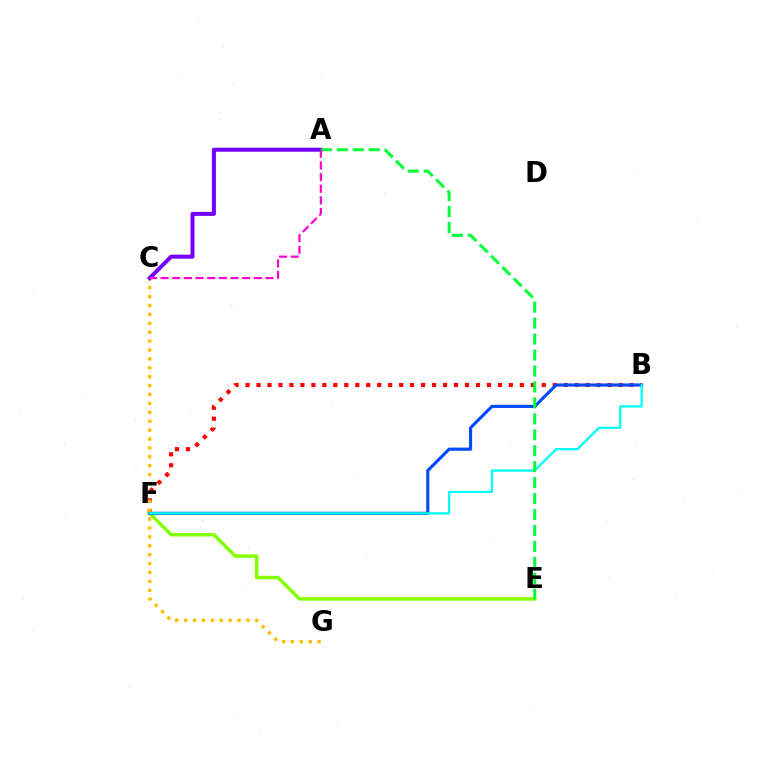{('B', 'F'): [{'color': '#ff0000', 'line_style': 'dotted', 'thickness': 2.98}, {'color': '#004bff', 'line_style': 'solid', 'thickness': 2.25}, {'color': '#00fff6', 'line_style': 'solid', 'thickness': 1.63}], ('E', 'F'): [{'color': '#84ff00', 'line_style': 'solid', 'thickness': 2.49}], ('C', 'G'): [{'color': '#ffbd00', 'line_style': 'dotted', 'thickness': 2.42}], ('A', 'C'): [{'color': '#7200ff', 'line_style': 'solid', 'thickness': 2.88}, {'color': '#ff00cf', 'line_style': 'dashed', 'thickness': 1.58}], ('A', 'E'): [{'color': '#00ff39', 'line_style': 'dashed', 'thickness': 2.17}]}